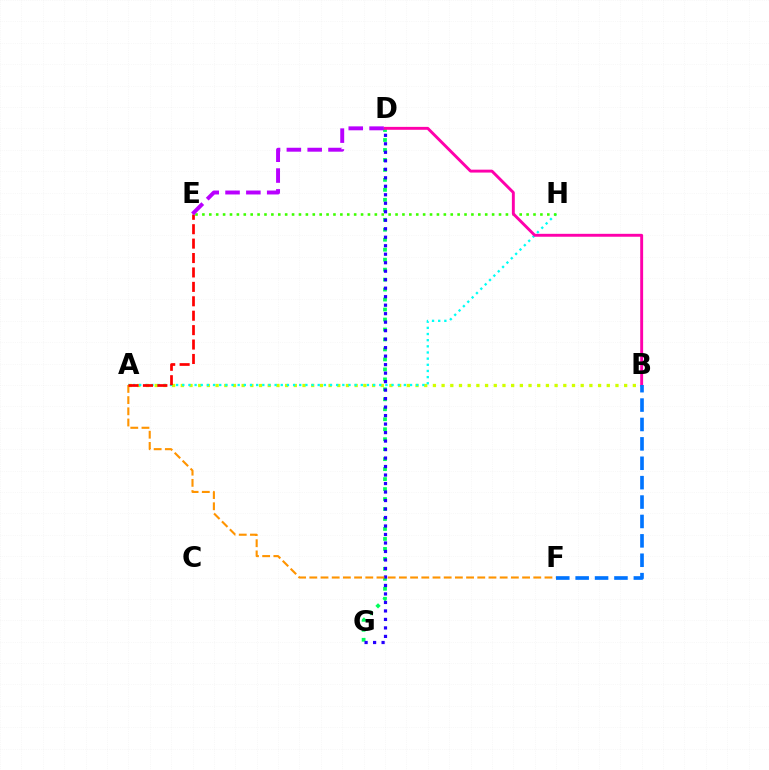{('A', 'B'): [{'color': '#d1ff00', 'line_style': 'dotted', 'thickness': 2.36}], ('D', 'G'): [{'color': '#00ff5c', 'line_style': 'dotted', 'thickness': 2.71}, {'color': '#2500ff', 'line_style': 'dotted', 'thickness': 2.31}], ('A', 'H'): [{'color': '#00fff6', 'line_style': 'dotted', 'thickness': 1.67}], ('E', 'H'): [{'color': '#3dff00', 'line_style': 'dotted', 'thickness': 1.87}], ('B', 'D'): [{'color': '#ff00ac', 'line_style': 'solid', 'thickness': 2.1}], ('A', 'F'): [{'color': '#ff9400', 'line_style': 'dashed', 'thickness': 1.52}], ('A', 'E'): [{'color': '#ff0000', 'line_style': 'dashed', 'thickness': 1.96}], ('D', 'E'): [{'color': '#b900ff', 'line_style': 'dashed', 'thickness': 2.83}], ('B', 'F'): [{'color': '#0074ff', 'line_style': 'dashed', 'thickness': 2.63}]}